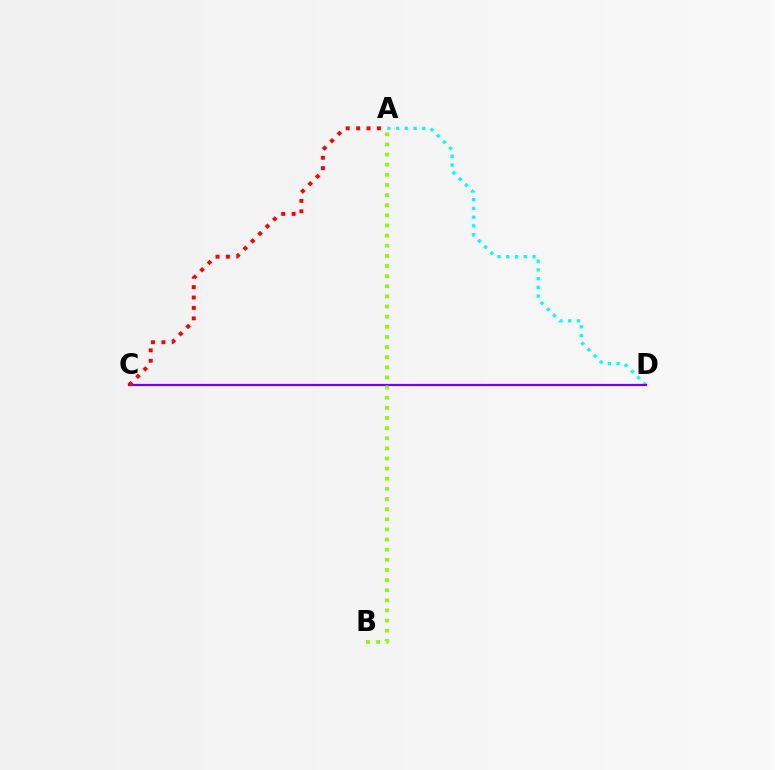{('A', 'D'): [{'color': '#00fff6', 'line_style': 'dotted', 'thickness': 2.37}], ('C', 'D'): [{'color': '#7200ff', 'line_style': 'solid', 'thickness': 1.59}], ('A', 'B'): [{'color': '#84ff00', 'line_style': 'dotted', 'thickness': 2.75}], ('A', 'C'): [{'color': '#ff0000', 'line_style': 'dotted', 'thickness': 2.83}]}